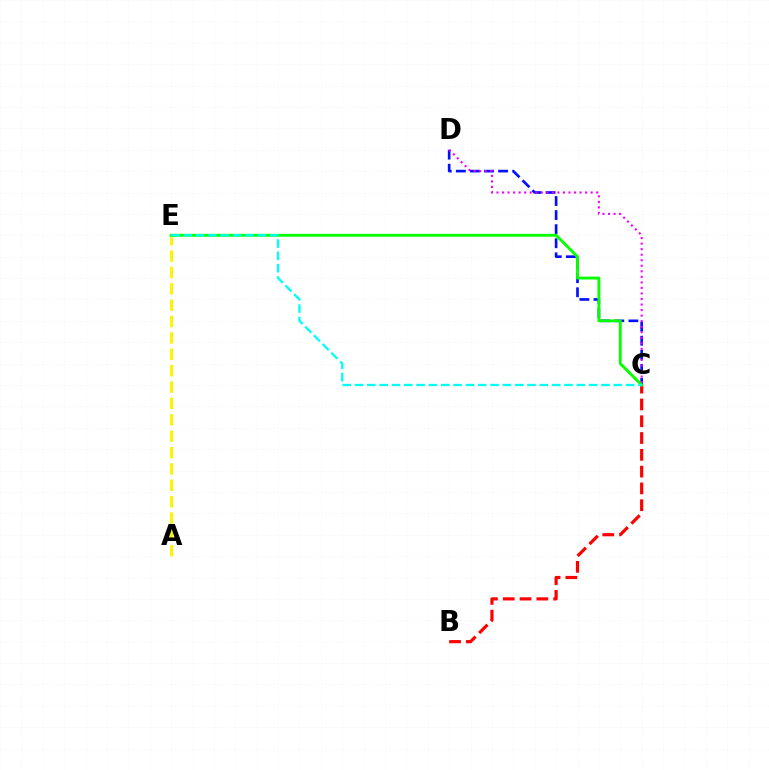{('C', 'D'): [{'color': '#0010ff', 'line_style': 'dashed', 'thickness': 1.91}, {'color': '#ee00ff', 'line_style': 'dotted', 'thickness': 1.5}], ('B', 'C'): [{'color': '#ff0000', 'line_style': 'dashed', 'thickness': 2.28}], ('A', 'E'): [{'color': '#fcf500', 'line_style': 'dashed', 'thickness': 2.22}], ('C', 'E'): [{'color': '#08ff00', 'line_style': 'solid', 'thickness': 2.07}, {'color': '#00fff6', 'line_style': 'dashed', 'thickness': 1.67}]}